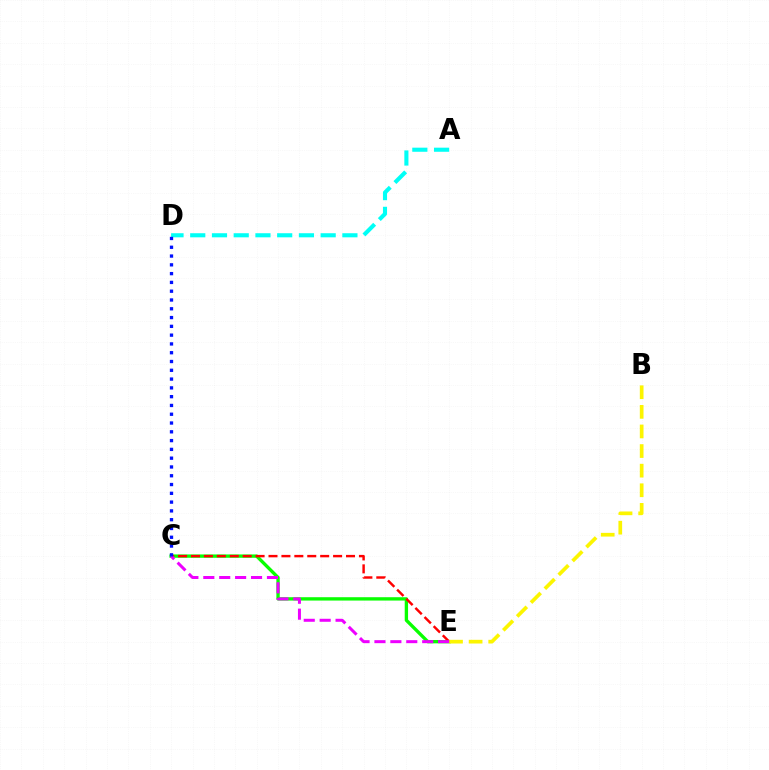{('A', 'D'): [{'color': '#00fff6', 'line_style': 'dashed', 'thickness': 2.95}], ('C', 'E'): [{'color': '#08ff00', 'line_style': 'solid', 'thickness': 2.41}, {'color': '#ff0000', 'line_style': 'dashed', 'thickness': 1.76}, {'color': '#ee00ff', 'line_style': 'dashed', 'thickness': 2.16}], ('B', 'E'): [{'color': '#fcf500', 'line_style': 'dashed', 'thickness': 2.66}], ('C', 'D'): [{'color': '#0010ff', 'line_style': 'dotted', 'thickness': 2.39}]}